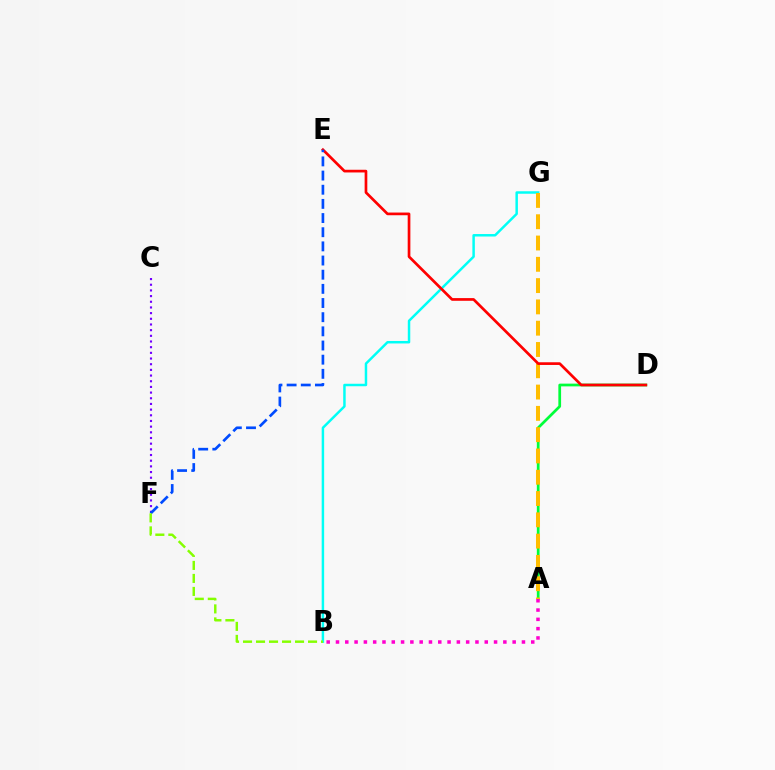{('C', 'F'): [{'color': '#7200ff', 'line_style': 'dotted', 'thickness': 1.54}], ('B', 'G'): [{'color': '#00fff6', 'line_style': 'solid', 'thickness': 1.78}], ('A', 'D'): [{'color': '#00ff39', 'line_style': 'solid', 'thickness': 1.97}], ('A', 'G'): [{'color': '#ffbd00', 'line_style': 'dashed', 'thickness': 2.89}], ('D', 'E'): [{'color': '#ff0000', 'line_style': 'solid', 'thickness': 1.94}], ('E', 'F'): [{'color': '#004bff', 'line_style': 'dashed', 'thickness': 1.92}], ('A', 'B'): [{'color': '#ff00cf', 'line_style': 'dotted', 'thickness': 2.53}], ('B', 'F'): [{'color': '#84ff00', 'line_style': 'dashed', 'thickness': 1.77}]}